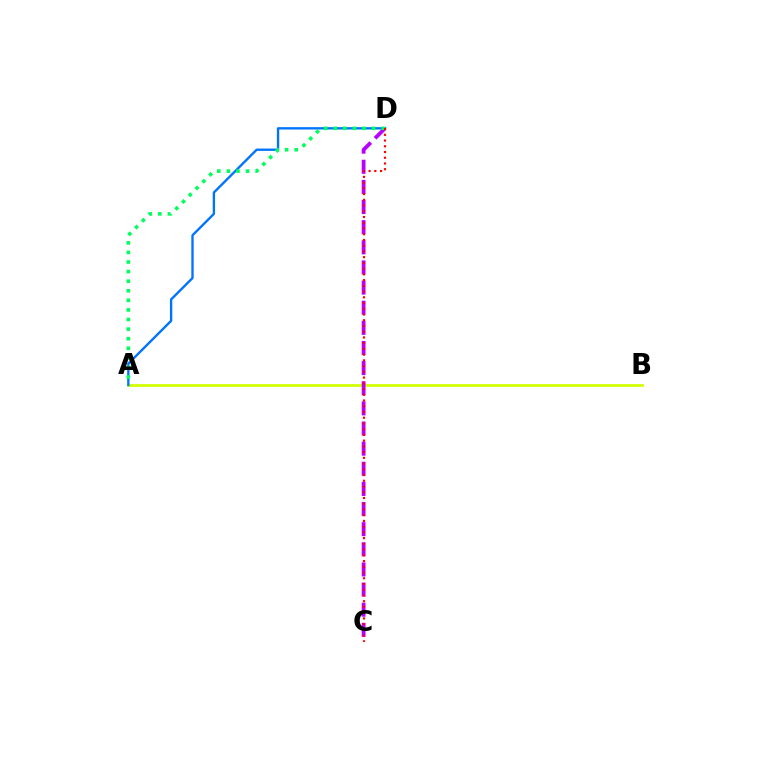{('A', 'B'): [{'color': '#d1ff00', 'line_style': 'solid', 'thickness': 1.98}], ('C', 'D'): [{'color': '#b900ff', 'line_style': 'dashed', 'thickness': 2.74}, {'color': '#ff0000', 'line_style': 'dotted', 'thickness': 1.56}], ('A', 'D'): [{'color': '#0074ff', 'line_style': 'solid', 'thickness': 1.7}, {'color': '#00ff5c', 'line_style': 'dotted', 'thickness': 2.6}]}